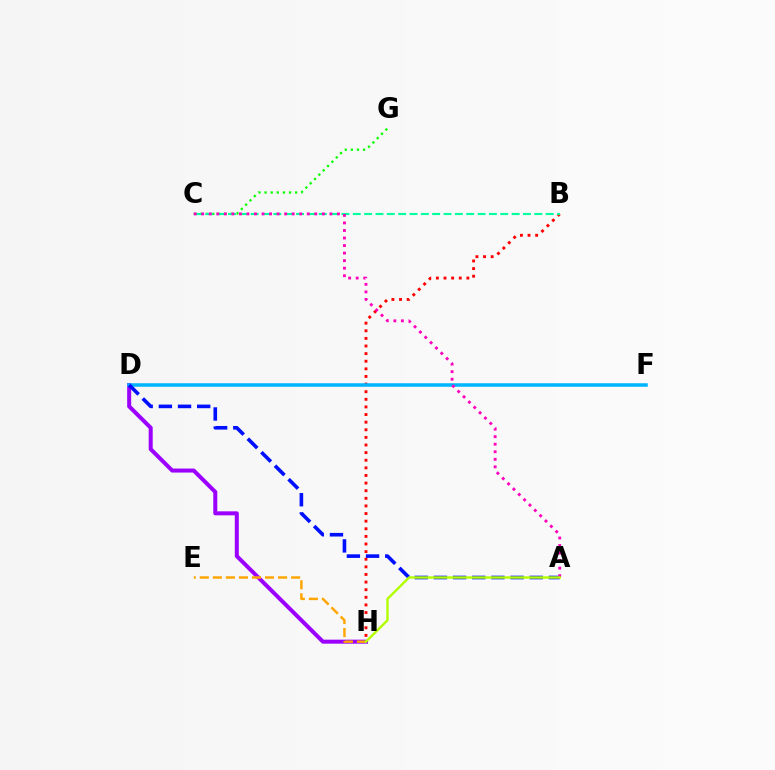{('C', 'G'): [{'color': '#08ff00', 'line_style': 'dotted', 'thickness': 1.66}], ('D', 'H'): [{'color': '#9b00ff', 'line_style': 'solid', 'thickness': 2.89}], ('B', 'H'): [{'color': '#ff0000', 'line_style': 'dotted', 'thickness': 2.07}], ('E', 'H'): [{'color': '#ffa500', 'line_style': 'dashed', 'thickness': 1.77}], ('B', 'C'): [{'color': '#00ff9d', 'line_style': 'dashed', 'thickness': 1.54}], ('D', 'F'): [{'color': '#00b5ff', 'line_style': 'solid', 'thickness': 2.53}], ('A', 'D'): [{'color': '#0010ff', 'line_style': 'dashed', 'thickness': 2.6}], ('A', 'C'): [{'color': '#ff00bd', 'line_style': 'dotted', 'thickness': 2.05}], ('A', 'H'): [{'color': '#b3ff00', 'line_style': 'solid', 'thickness': 1.74}]}